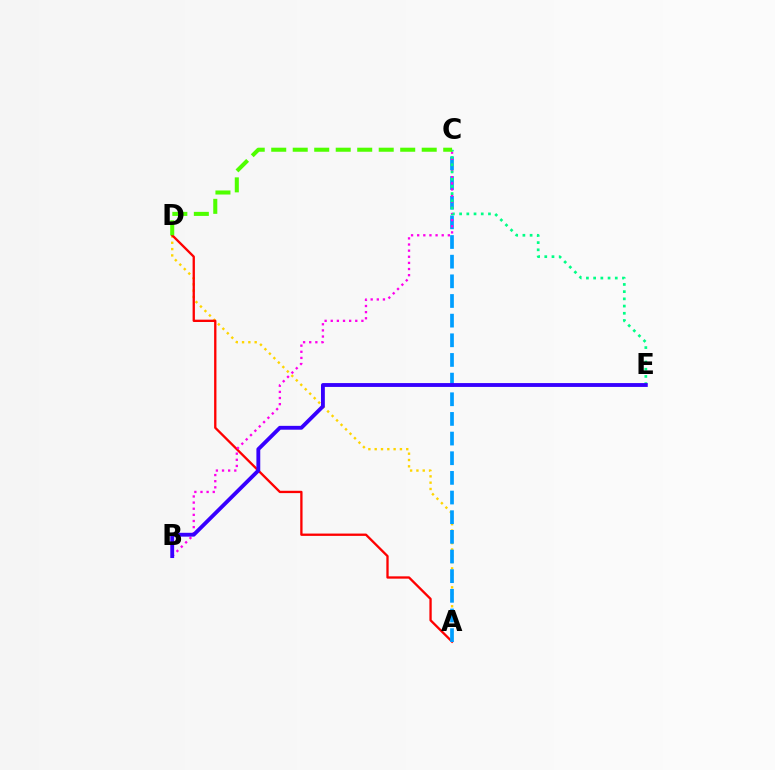{('A', 'D'): [{'color': '#ffd500', 'line_style': 'dotted', 'thickness': 1.71}, {'color': '#ff0000', 'line_style': 'solid', 'thickness': 1.67}], ('A', 'C'): [{'color': '#009eff', 'line_style': 'dashed', 'thickness': 2.67}], ('B', 'C'): [{'color': '#ff00ed', 'line_style': 'dotted', 'thickness': 1.67}], ('C', 'E'): [{'color': '#00ff86', 'line_style': 'dotted', 'thickness': 1.96}], ('C', 'D'): [{'color': '#4fff00', 'line_style': 'dashed', 'thickness': 2.92}], ('B', 'E'): [{'color': '#3700ff', 'line_style': 'solid', 'thickness': 2.77}]}